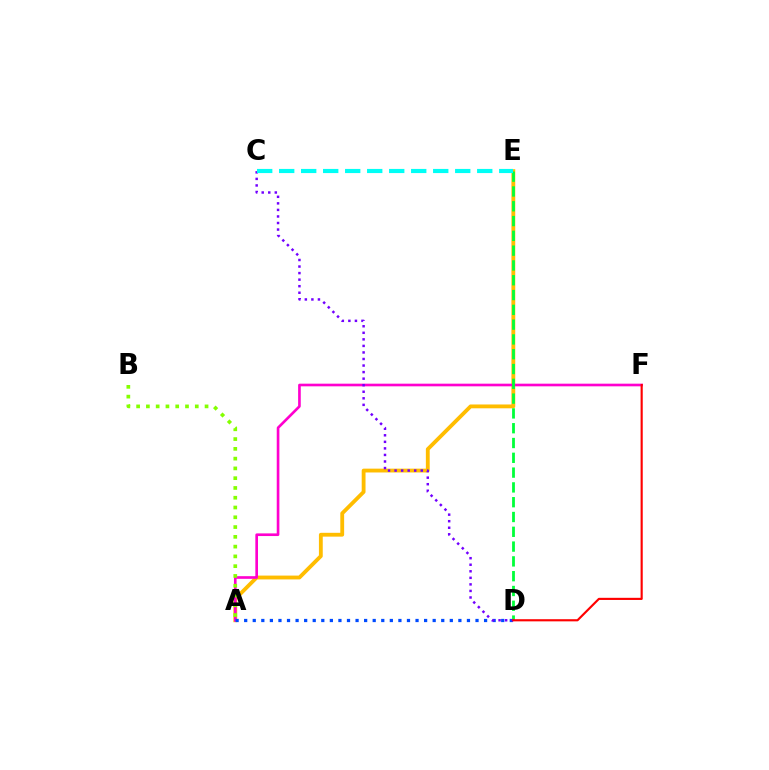{('A', 'E'): [{'color': '#ffbd00', 'line_style': 'solid', 'thickness': 2.76}], ('A', 'F'): [{'color': '#ff00cf', 'line_style': 'solid', 'thickness': 1.91}], ('A', 'D'): [{'color': '#004bff', 'line_style': 'dotted', 'thickness': 2.33}], ('D', 'E'): [{'color': '#00ff39', 'line_style': 'dashed', 'thickness': 2.01}], ('A', 'B'): [{'color': '#84ff00', 'line_style': 'dotted', 'thickness': 2.66}], ('C', 'D'): [{'color': '#7200ff', 'line_style': 'dotted', 'thickness': 1.78}], ('D', 'F'): [{'color': '#ff0000', 'line_style': 'solid', 'thickness': 1.54}], ('C', 'E'): [{'color': '#00fff6', 'line_style': 'dashed', 'thickness': 2.99}]}